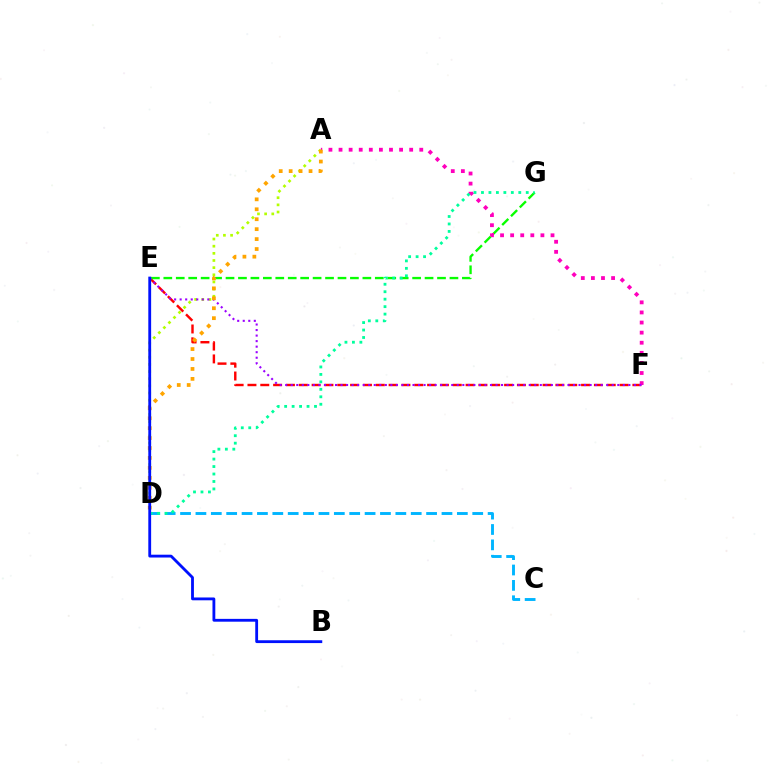{('C', 'D'): [{'color': '#00b5ff', 'line_style': 'dashed', 'thickness': 2.09}], ('E', 'F'): [{'color': '#ff0000', 'line_style': 'dashed', 'thickness': 1.74}, {'color': '#9b00ff', 'line_style': 'dotted', 'thickness': 1.5}], ('E', 'G'): [{'color': '#08ff00', 'line_style': 'dashed', 'thickness': 1.69}], ('A', 'D'): [{'color': '#b3ff00', 'line_style': 'dotted', 'thickness': 1.94}, {'color': '#ffa500', 'line_style': 'dotted', 'thickness': 2.7}], ('A', 'F'): [{'color': '#ff00bd', 'line_style': 'dotted', 'thickness': 2.74}], ('D', 'G'): [{'color': '#00ff9d', 'line_style': 'dotted', 'thickness': 2.03}], ('B', 'E'): [{'color': '#0010ff', 'line_style': 'solid', 'thickness': 2.03}]}